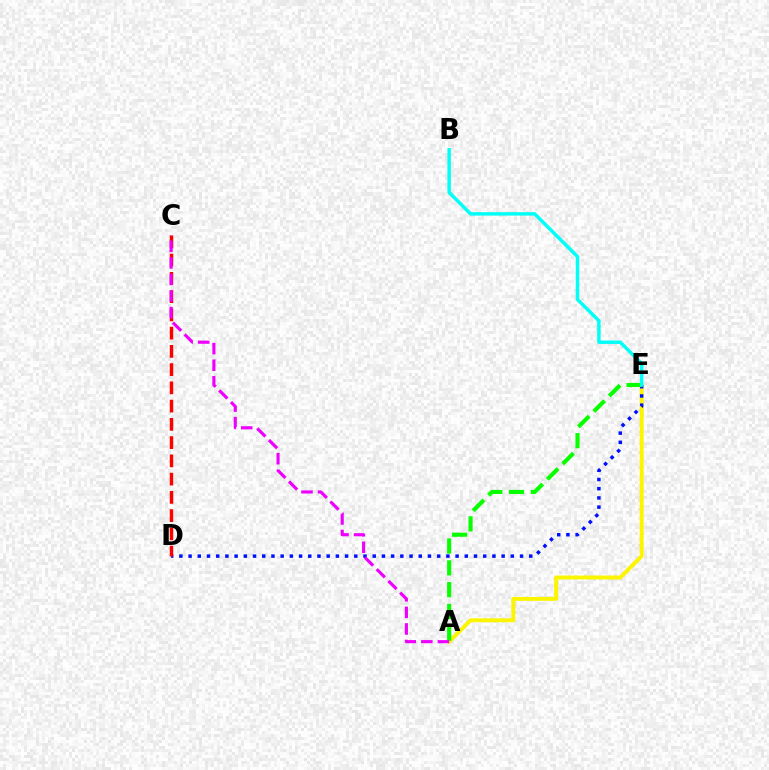{('A', 'E'): [{'color': '#fcf500', 'line_style': 'solid', 'thickness': 2.83}, {'color': '#08ff00', 'line_style': 'dashed', 'thickness': 2.96}], ('D', 'E'): [{'color': '#0010ff', 'line_style': 'dotted', 'thickness': 2.5}], ('C', 'D'): [{'color': '#ff0000', 'line_style': 'dashed', 'thickness': 2.48}], ('A', 'C'): [{'color': '#ee00ff', 'line_style': 'dashed', 'thickness': 2.25}], ('B', 'E'): [{'color': '#00fff6', 'line_style': 'solid', 'thickness': 2.48}]}